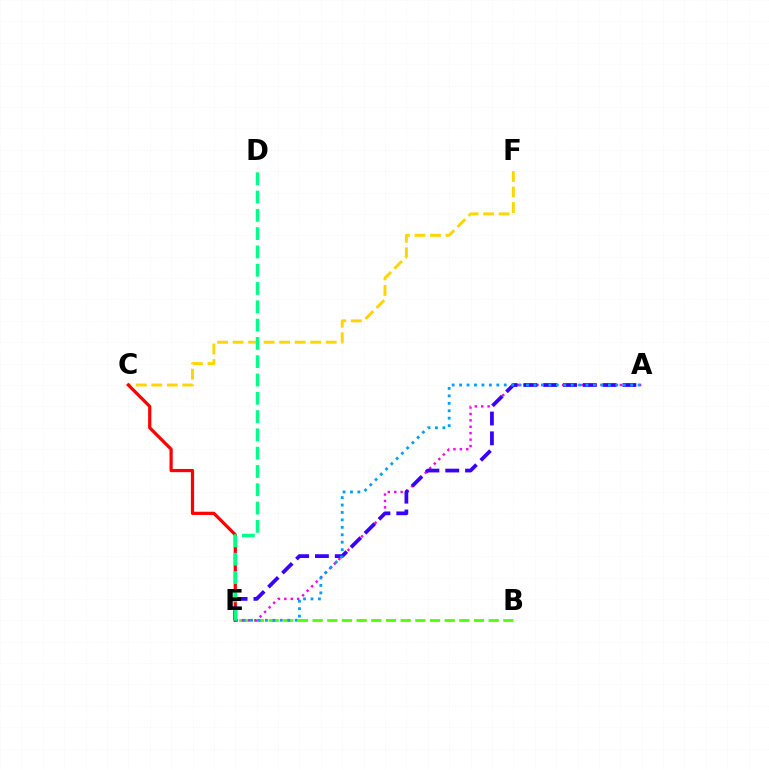{('C', 'F'): [{'color': '#ffd500', 'line_style': 'dashed', 'thickness': 2.11}], ('B', 'E'): [{'color': '#4fff00', 'line_style': 'dashed', 'thickness': 1.99}], ('A', 'E'): [{'color': '#ff00ed', 'line_style': 'dotted', 'thickness': 1.74}, {'color': '#3700ff', 'line_style': 'dashed', 'thickness': 2.69}, {'color': '#009eff', 'line_style': 'dotted', 'thickness': 2.02}], ('C', 'E'): [{'color': '#ff0000', 'line_style': 'solid', 'thickness': 2.32}], ('D', 'E'): [{'color': '#00ff86', 'line_style': 'dashed', 'thickness': 2.49}]}